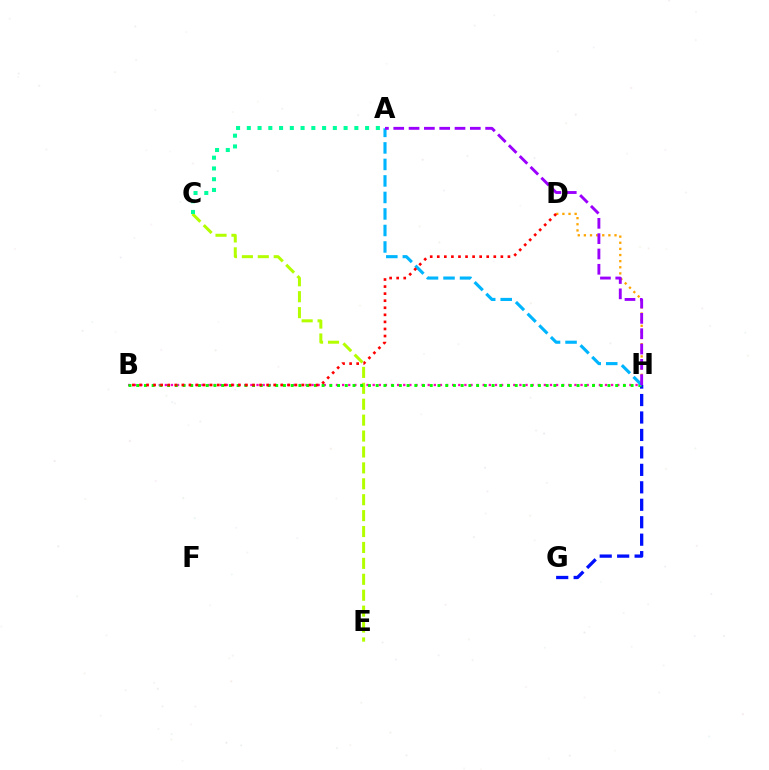{('D', 'H'): [{'color': '#ffa500', 'line_style': 'dotted', 'thickness': 1.66}], ('G', 'H'): [{'color': '#0010ff', 'line_style': 'dashed', 'thickness': 2.37}], ('C', 'E'): [{'color': '#b3ff00', 'line_style': 'dashed', 'thickness': 2.16}], ('B', 'H'): [{'color': '#ff00bd', 'line_style': 'dotted', 'thickness': 1.66}, {'color': '#08ff00', 'line_style': 'dotted', 'thickness': 2.1}], ('A', 'C'): [{'color': '#00ff9d', 'line_style': 'dotted', 'thickness': 2.92}], ('A', 'H'): [{'color': '#00b5ff', 'line_style': 'dashed', 'thickness': 2.24}, {'color': '#9b00ff', 'line_style': 'dashed', 'thickness': 2.08}], ('B', 'D'): [{'color': '#ff0000', 'line_style': 'dotted', 'thickness': 1.92}]}